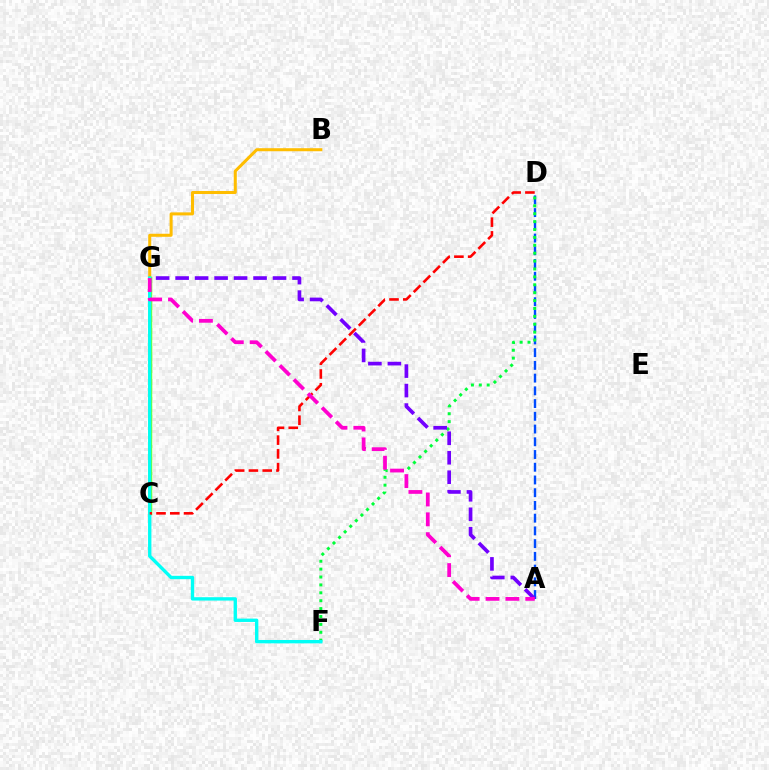{('A', 'D'): [{'color': '#004bff', 'line_style': 'dashed', 'thickness': 1.73}], ('B', 'C'): [{'color': '#ffbd00', 'line_style': 'solid', 'thickness': 2.18}], ('D', 'F'): [{'color': '#00ff39', 'line_style': 'dotted', 'thickness': 2.15}], ('A', 'G'): [{'color': '#7200ff', 'line_style': 'dashed', 'thickness': 2.65}, {'color': '#ff00cf', 'line_style': 'dashed', 'thickness': 2.7}], ('C', 'G'): [{'color': '#84ff00', 'line_style': 'solid', 'thickness': 2.49}], ('F', 'G'): [{'color': '#00fff6', 'line_style': 'solid', 'thickness': 2.42}], ('C', 'D'): [{'color': '#ff0000', 'line_style': 'dashed', 'thickness': 1.87}]}